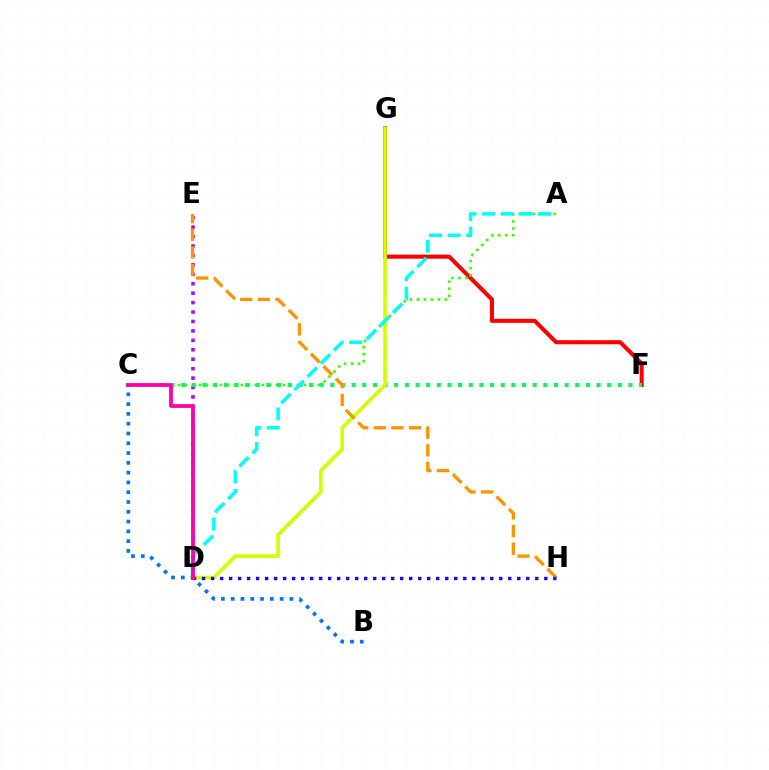{('D', 'E'): [{'color': '#b900ff', 'line_style': 'dotted', 'thickness': 2.56}], ('F', 'G'): [{'color': '#ff0000', 'line_style': 'solid', 'thickness': 2.93}], ('A', 'C'): [{'color': '#3dff00', 'line_style': 'dotted', 'thickness': 1.9}], ('C', 'F'): [{'color': '#00ff5c', 'line_style': 'dotted', 'thickness': 2.89}], ('D', 'G'): [{'color': '#d1ff00', 'line_style': 'solid', 'thickness': 2.6}], ('A', 'D'): [{'color': '#00fff6', 'line_style': 'dashed', 'thickness': 2.53}], ('B', 'C'): [{'color': '#0074ff', 'line_style': 'dotted', 'thickness': 2.66}], ('E', 'H'): [{'color': '#ff9400', 'line_style': 'dashed', 'thickness': 2.4}], ('D', 'H'): [{'color': '#2500ff', 'line_style': 'dotted', 'thickness': 2.45}], ('C', 'D'): [{'color': '#ff00ac', 'line_style': 'solid', 'thickness': 2.72}]}